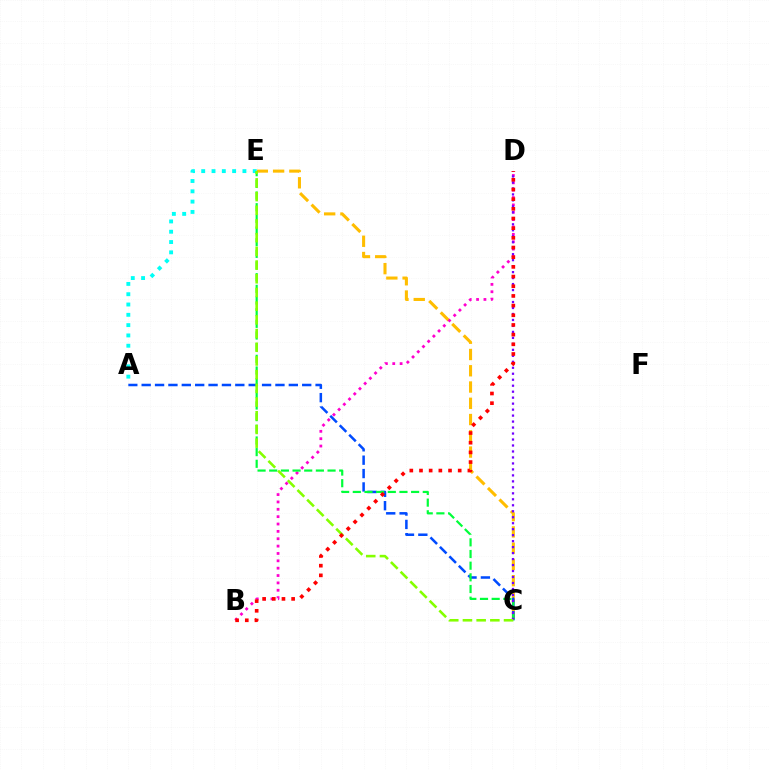{('C', 'E'): [{'color': '#ffbd00', 'line_style': 'dashed', 'thickness': 2.21}, {'color': '#00ff39', 'line_style': 'dashed', 'thickness': 1.58}, {'color': '#84ff00', 'line_style': 'dashed', 'thickness': 1.86}], ('B', 'D'): [{'color': '#ff00cf', 'line_style': 'dotted', 'thickness': 2.0}, {'color': '#ff0000', 'line_style': 'dotted', 'thickness': 2.63}], ('A', 'E'): [{'color': '#00fff6', 'line_style': 'dotted', 'thickness': 2.8}], ('A', 'C'): [{'color': '#004bff', 'line_style': 'dashed', 'thickness': 1.82}], ('C', 'D'): [{'color': '#7200ff', 'line_style': 'dotted', 'thickness': 1.62}]}